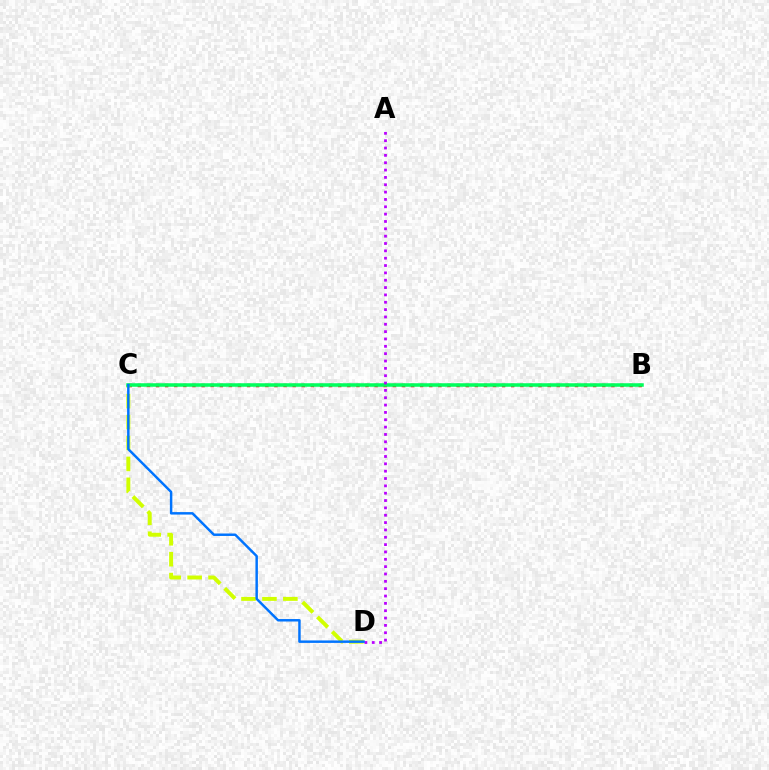{('B', 'C'): [{'color': '#ff0000', 'line_style': 'dotted', 'thickness': 2.47}, {'color': '#00ff5c', 'line_style': 'solid', 'thickness': 2.54}], ('C', 'D'): [{'color': '#d1ff00', 'line_style': 'dashed', 'thickness': 2.84}, {'color': '#0074ff', 'line_style': 'solid', 'thickness': 1.77}], ('A', 'D'): [{'color': '#b900ff', 'line_style': 'dotted', 'thickness': 2.0}]}